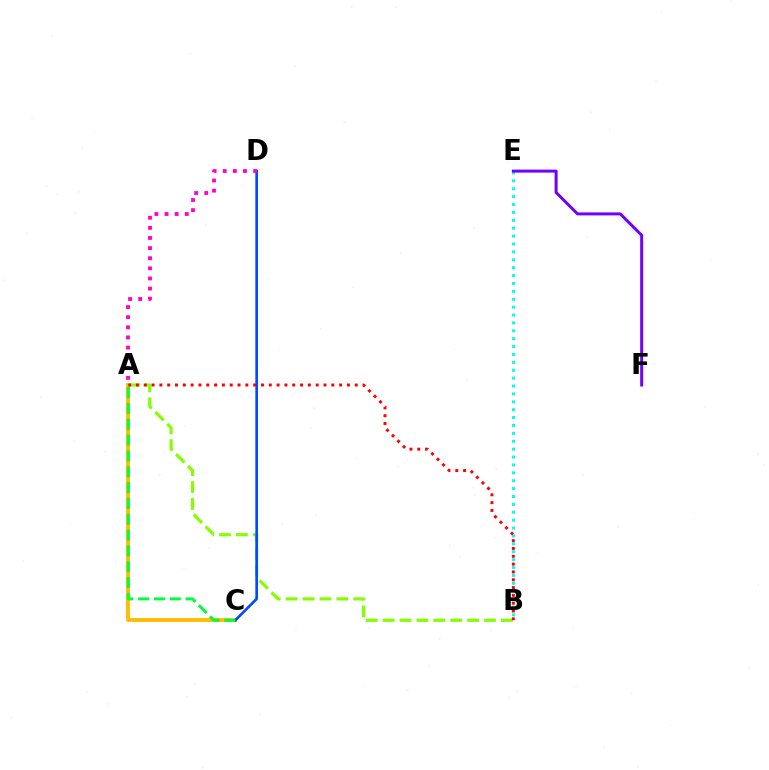{('B', 'E'): [{'color': '#00fff6', 'line_style': 'dotted', 'thickness': 2.14}], ('A', 'C'): [{'color': '#ffbd00', 'line_style': 'solid', 'thickness': 2.82}, {'color': '#00ff39', 'line_style': 'dashed', 'thickness': 2.15}], ('A', 'B'): [{'color': '#84ff00', 'line_style': 'dashed', 'thickness': 2.3}, {'color': '#ff0000', 'line_style': 'dotted', 'thickness': 2.12}], ('E', 'F'): [{'color': '#7200ff', 'line_style': 'solid', 'thickness': 2.15}], ('C', 'D'): [{'color': '#004bff', 'line_style': 'solid', 'thickness': 1.93}], ('A', 'D'): [{'color': '#ff00cf', 'line_style': 'dotted', 'thickness': 2.75}]}